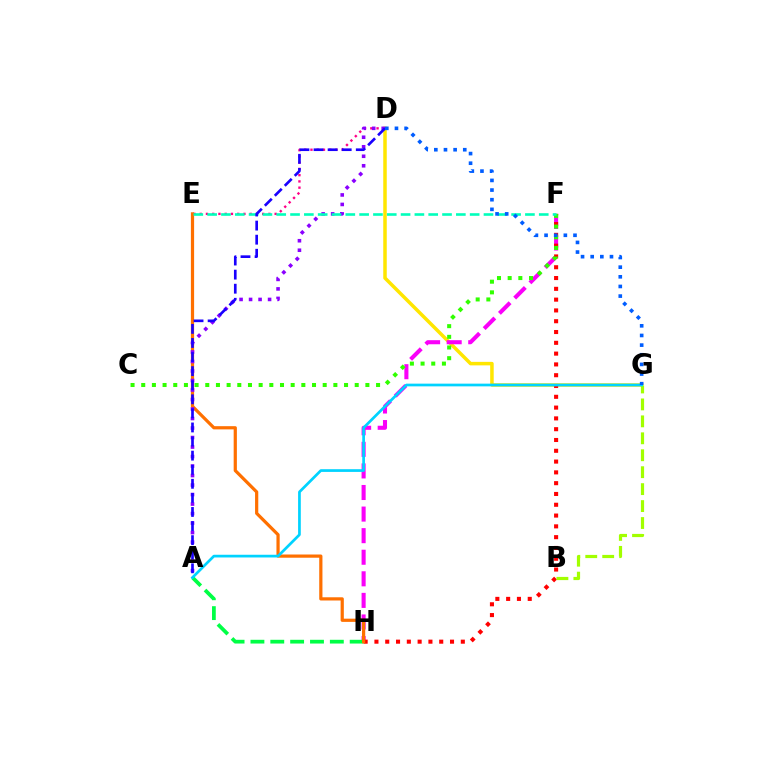{('D', 'G'): [{'color': '#ffe600', 'line_style': 'solid', 'thickness': 2.53}, {'color': '#005dff', 'line_style': 'dotted', 'thickness': 2.62}], ('F', 'H'): [{'color': '#fa00f9', 'line_style': 'dashed', 'thickness': 2.93}, {'color': '#ff0000', 'line_style': 'dotted', 'thickness': 2.93}], ('A', 'H'): [{'color': '#00ff45', 'line_style': 'dashed', 'thickness': 2.7}], ('D', 'E'): [{'color': '#ff0088', 'line_style': 'dotted', 'thickness': 1.7}], ('E', 'H'): [{'color': '#ff7000', 'line_style': 'solid', 'thickness': 2.31}], ('C', 'F'): [{'color': '#31ff00', 'line_style': 'dotted', 'thickness': 2.9}], ('A', 'D'): [{'color': '#8a00ff', 'line_style': 'dotted', 'thickness': 2.58}, {'color': '#1900ff', 'line_style': 'dashed', 'thickness': 1.91}], ('E', 'F'): [{'color': '#00ffbb', 'line_style': 'dashed', 'thickness': 1.88}], ('B', 'G'): [{'color': '#a2ff00', 'line_style': 'dashed', 'thickness': 2.3}], ('A', 'G'): [{'color': '#00d3ff', 'line_style': 'solid', 'thickness': 1.95}]}